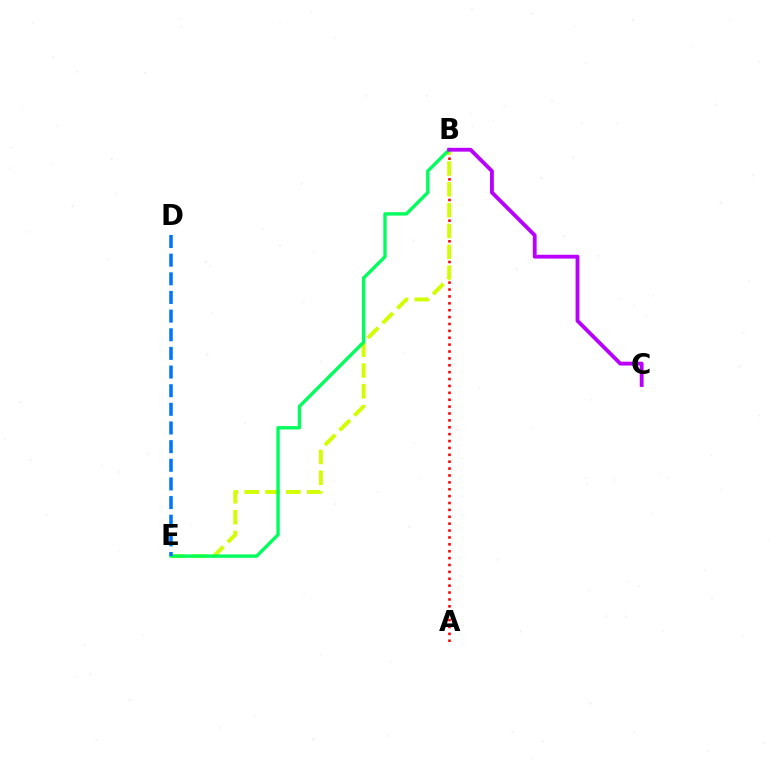{('A', 'B'): [{'color': '#ff0000', 'line_style': 'dotted', 'thickness': 1.87}], ('B', 'E'): [{'color': '#d1ff00', 'line_style': 'dashed', 'thickness': 2.83}, {'color': '#00ff5c', 'line_style': 'solid', 'thickness': 2.42}], ('B', 'C'): [{'color': '#b900ff', 'line_style': 'solid', 'thickness': 2.76}], ('D', 'E'): [{'color': '#0074ff', 'line_style': 'dashed', 'thickness': 2.53}]}